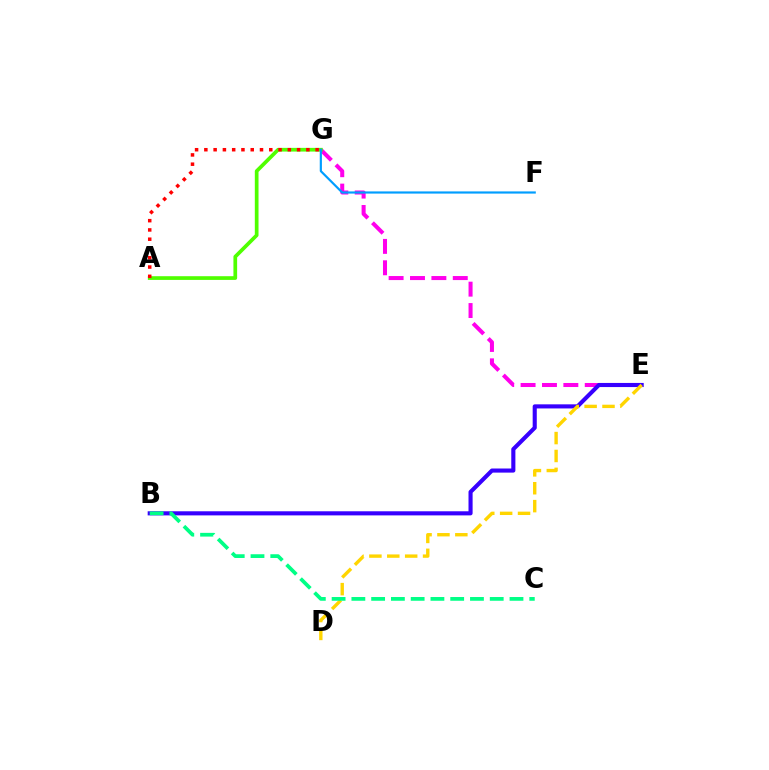{('E', 'G'): [{'color': '#ff00ed', 'line_style': 'dashed', 'thickness': 2.91}], ('B', 'E'): [{'color': '#3700ff', 'line_style': 'solid', 'thickness': 2.96}], ('A', 'G'): [{'color': '#4fff00', 'line_style': 'solid', 'thickness': 2.67}, {'color': '#ff0000', 'line_style': 'dotted', 'thickness': 2.52}], ('F', 'G'): [{'color': '#009eff', 'line_style': 'solid', 'thickness': 1.57}], ('D', 'E'): [{'color': '#ffd500', 'line_style': 'dashed', 'thickness': 2.43}], ('B', 'C'): [{'color': '#00ff86', 'line_style': 'dashed', 'thickness': 2.69}]}